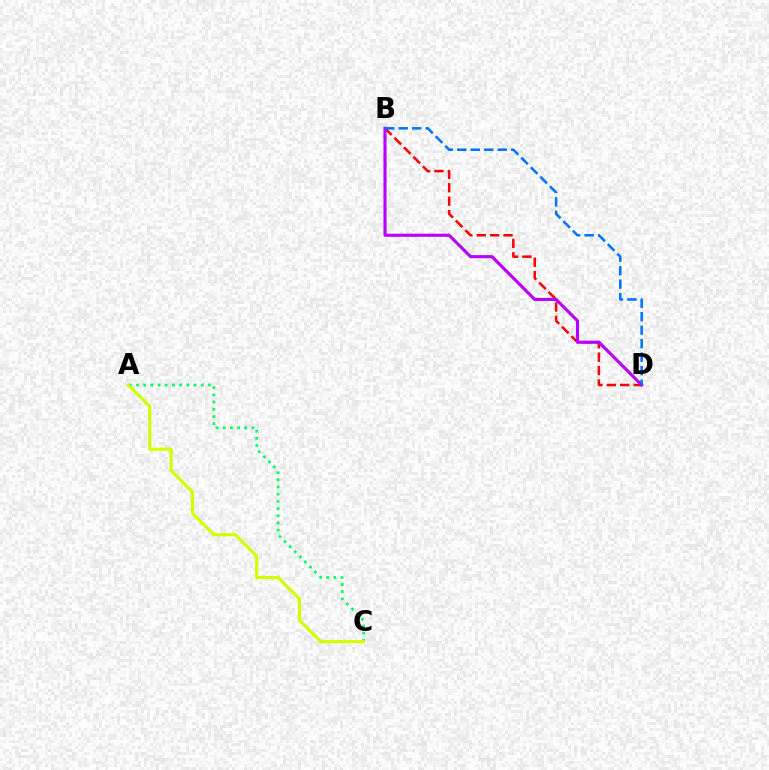{('B', 'D'): [{'color': '#ff0000', 'line_style': 'dashed', 'thickness': 1.82}, {'color': '#b900ff', 'line_style': 'solid', 'thickness': 2.24}, {'color': '#0074ff', 'line_style': 'dashed', 'thickness': 1.83}], ('A', 'C'): [{'color': '#00ff5c', 'line_style': 'dotted', 'thickness': 1.95}, {'color': '#d1ff00', 'line_style': 'solid', 'thickness': 2.27}]}